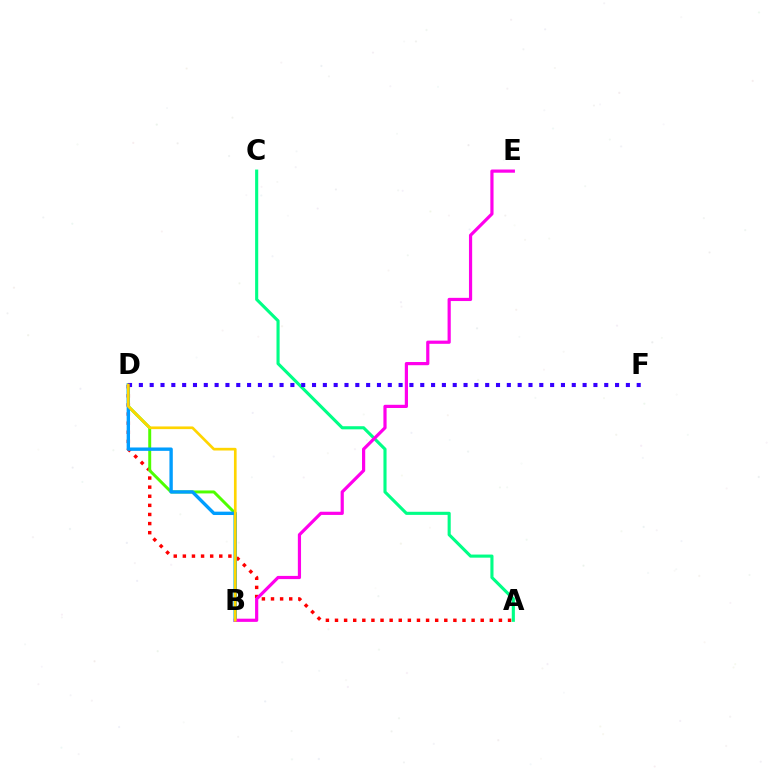{('A', 'D'): [{'color': '#ff0000', 'line_style': 'dotted', 'thickness': 2.47}], ('A', 'C'): [{'color': '#00ff86', 'line_style': 'solid', 'thickness': 2.24}], ('B', 'D'): [{'color': '#4fff00', 'line_style': 'solid', 'thickness': 2.13}, {'color': '#009eff', 'line_style': 'solid', 'thickness': 2.42}, {'color': '#ffd500', 'line_style': 'solid', 'thickness': 1.93}], ('D', 'F'): [{'color': '#3700ff', 'line_style': 'dotted', 'thickness': 2.94}], ('B', 'E'): [{'color': '#ff00ed', 'line_style': 'solid', 'thickness': 2.3}]}